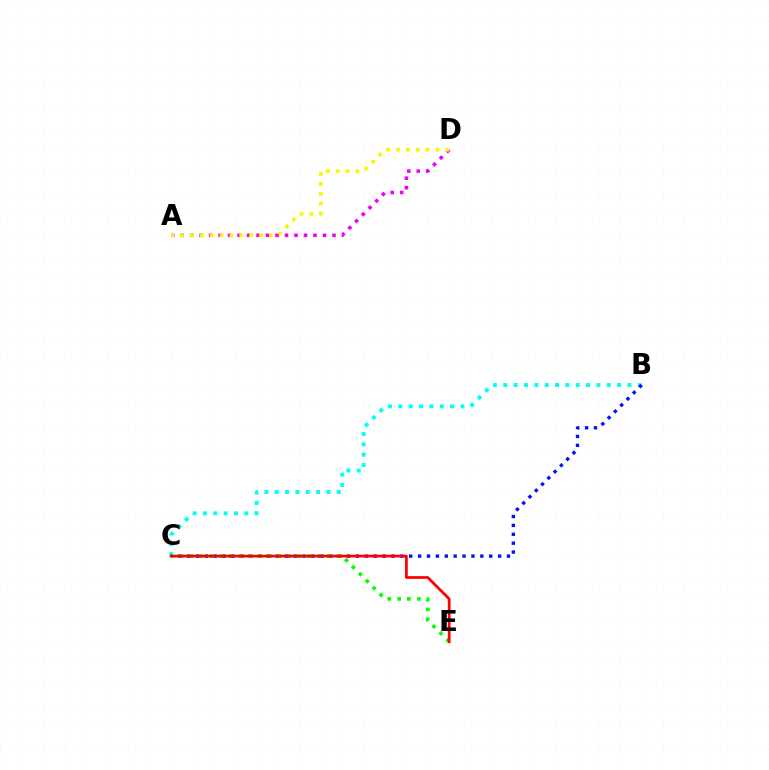{('A', 'D'): [{'color': '#ee00ff', 'line_style': 'dotted', 'thickness': 2.58}, {'color': '#fcf500', 'line_style': 'dotted', 'thickness': 2.68}], ('B', 'C'): [{'color': '#00fff6', 'line_style': 'dotted', 'thickness': 2.81}, {'color': '#0010ff', 'line_style': 'dotted', 'thickness': 2.41}], ('C', 'E'): [{'color': '#08ff00', 'line_style': 'dotted', 'thickness': 2.66}, {'color': '#ff0000', 'line_style': 'solid', 'thickness': 1.98}]}